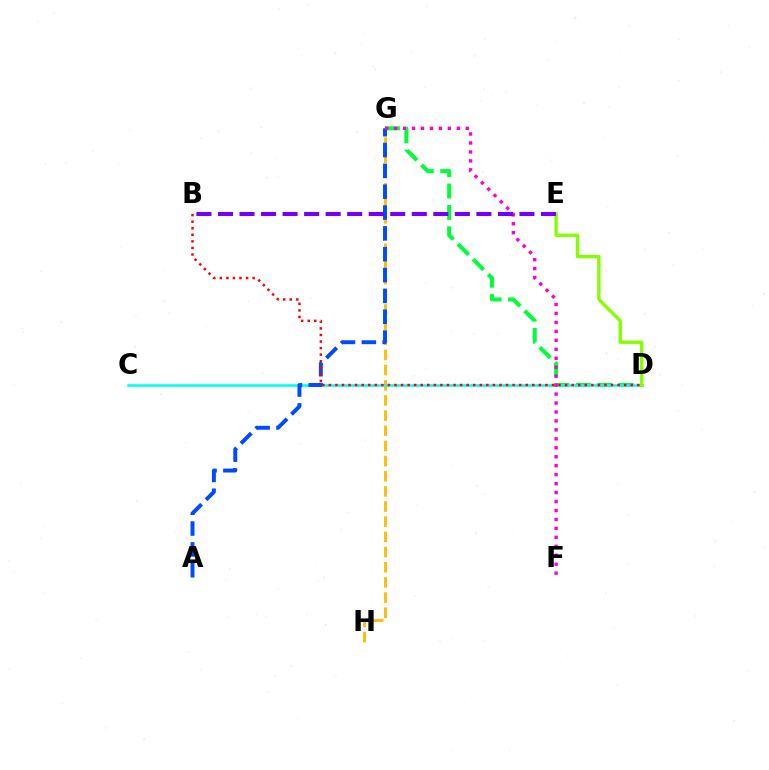{('G', 'H'): [{'color': '#ffbd00', 'line_style': 'dashed', 'thickness': 2.06}], ('D', 'G'): [{'color': '#00ff39', 'line_style': 'dashed', 'thickness': 2.9}], ('C', 'D'): [{'color': '#00fff6', 'line_style': 'solid', 'thickness': 1.87}], ('D', 'E'): [{'color': '#84ff00', 'line_style': 'solid', 'thickness': 2.42}], ('A', 'G'): [{'color': '#004bff', 'line_style': 'dashed', 'thickness': 2.83}], ('F', 'G'): [{'color': '#ff00cf', 'line_style': 'dotted', 'thickness': 2.43}], ('B', 'D'): [{'color': '#ff0000', 'line_style': 'dotted', 'thickness': 1.78}], ('B', 'E'): [{'color': '#7200ff', 'line_style': 'dashed', 'thickness': 2.93}]}